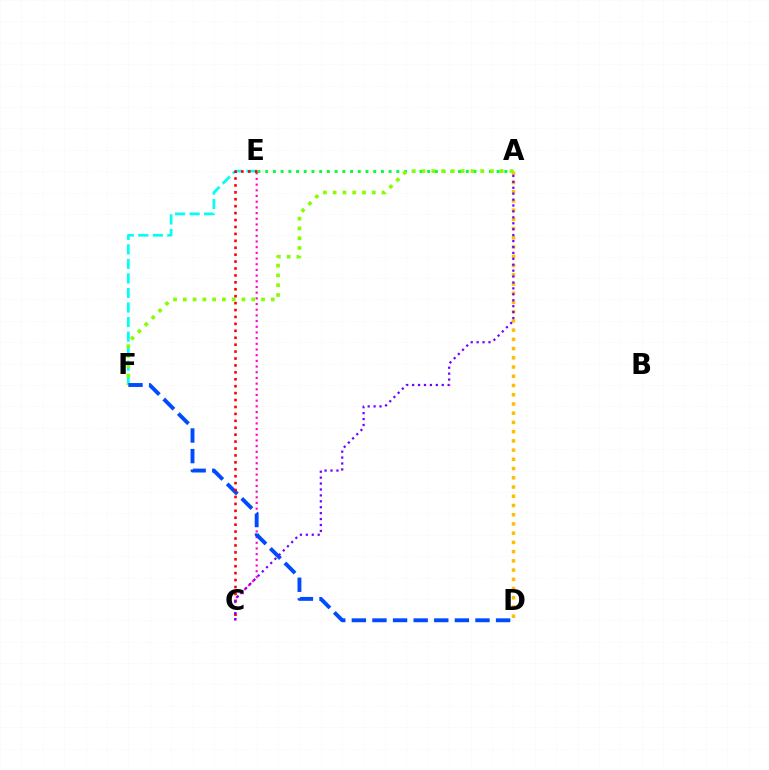{('E', 'F'): [{'color': '#00fff6', 'line_style': 'dashed', 'thickness': 1.97}], ('C', 'E'): [{'color': '#ff00cf', 'line_style': 'dotted', 'thickness': 1.54}, {'color': '#ff0000', 'line_style': 'dotted', 'thickness': 1.88}], ('A', 'E'): [{'color': '#00ff39', 'line_style': 'dotted', 'thickness': 2.1}], ('A', 'D'): [{'color': '#ffbd00', 'line_style': 'dotted', 'thickness': 2.51}], ('A', 'F'): [{'color': '#84ff00', 'line_style': 'dotted', 'thickness': 2.65}], ('D', 'F'): [{'color': '#004bff', 'line_style': 'dashed', 'thickness': 2.8}], ('A', 'C'): [{'color': '#7200ff', 'line_style': 'dotted', 'thickness': 1.61}]}